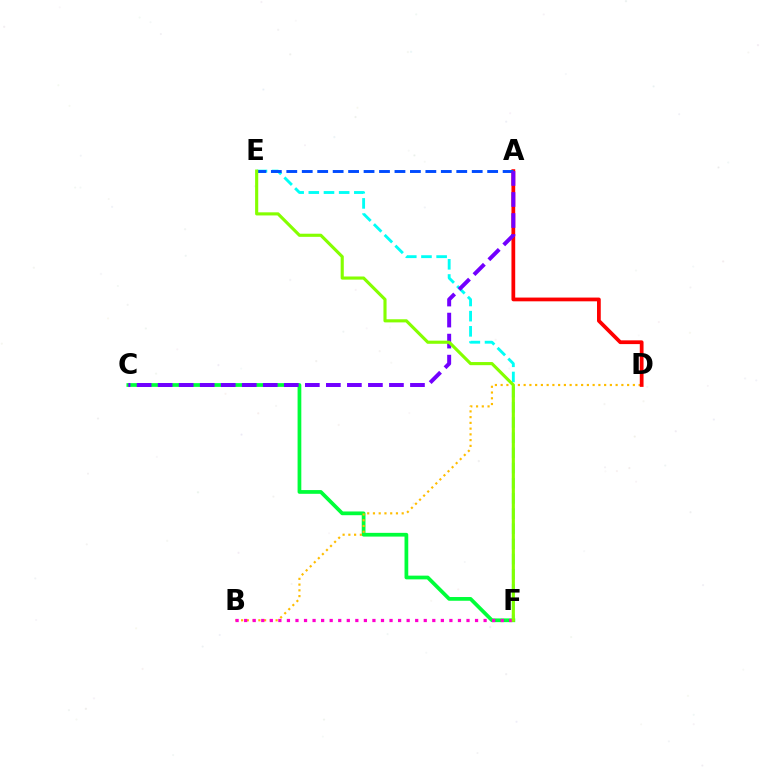{('E', 'F'): [{'color': '#00fff6', 'line_style': 'dashed', 'thickness': 2.06}, {'color': '#84ff00', 'line_style': 'solid', 'thickness': 2.25}], ('C', 'F'): [{'color': '#00ff39', 'line_style': 'solid', 'thickness': 2.69}], ('B', 'D'): [{'color': '#ffbd00', 'line_style': 'dotted', 'thickness': 1.56}], ('A', 'D'): [{'color': '#ff0000', 'line_style': 'solid', 'thickness': 2.7}], ('B', 'F'): [{'color': '#ff00cf', 'line_style': 'dotted', 'thickness': 2.32}], ('A', 'E'): [{'color': '#004bff', 'line_style': 'dashed', 'thickness': 2.1}], ('A', 'C'): [{'color': '#7200ff', 'line_style': 'dashed', 'thickness': 2.86}]}